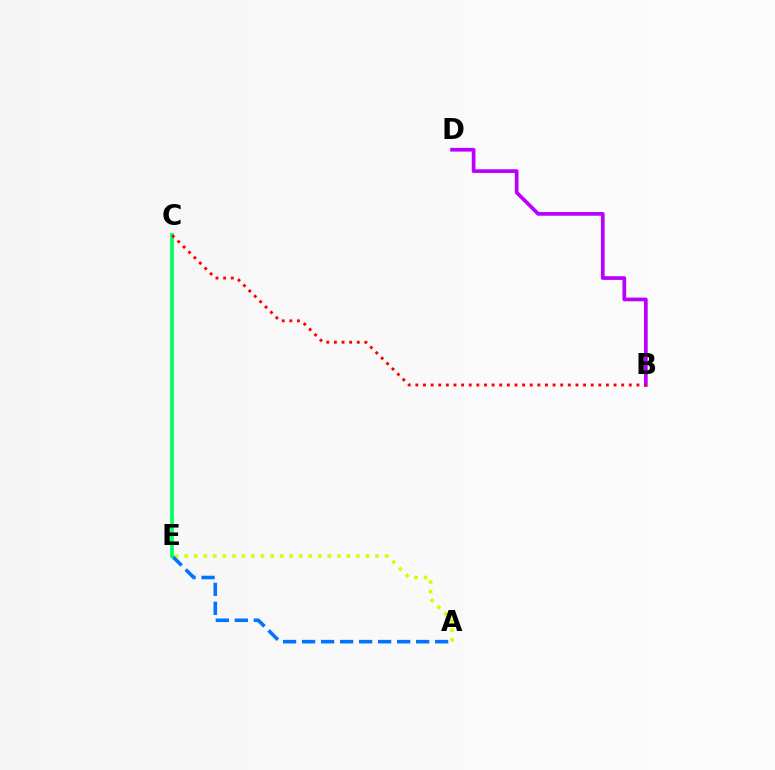{('B', 'D'): [{'color': '#b900ff', 'line_style': 'solid', 'thickness': 2.67}], ('A', 'E'): [{'color': '#d1ff00', 'line_style': 'dotted', 'thickness': 2.59}, {'color': '#0074ff', 'line_style': 'dashed', 'thickness': 2.58}], ('C', 'E'): [{'color': '#00ff5c', 'line_style': 'solid', 'thickness': 2.66}], ('B', 'C'): [{'color': '#ff0000', 'line_style': 'dotted', 'thickness': 2.07}]}